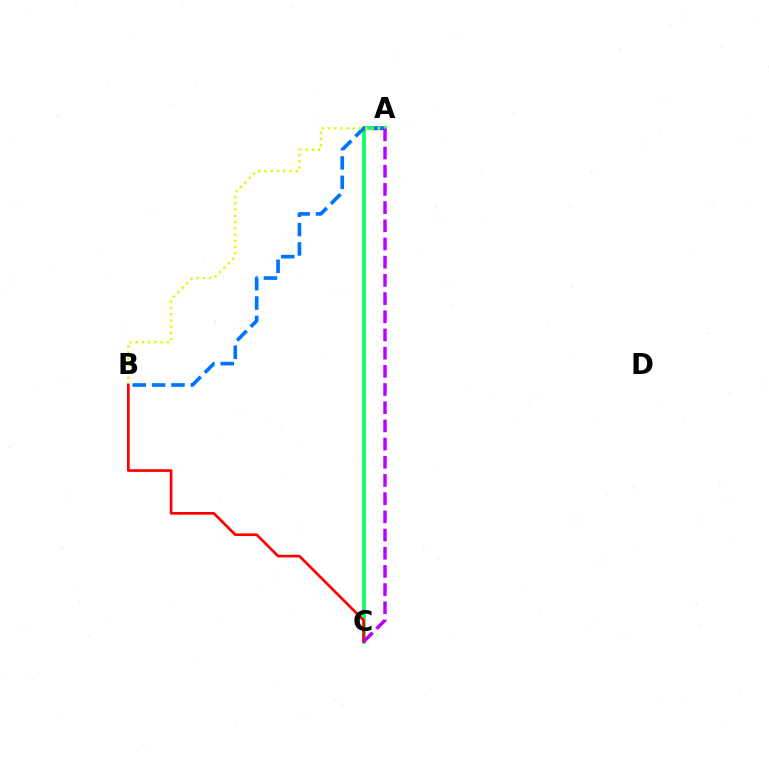{('A', 'C'): [{'color': '#00ff5c', 'line_style': 'solid', 'thickness': 2.57}, {'color': '#b900ff', 'line_style': 'dashed', 'thickness': 2.47}], ('A', 'B'): [{'color': '#0074ff', 'line_style': 'dashed', 'thickness': 2.63}, {'color': '#d1ff00', 'line_style': 'dotted', 'thickness': 1.7}], ('B', 'C'): [{'color': '#ff0000', 'line_style': 'solid', 'thickness': 1.93}]}